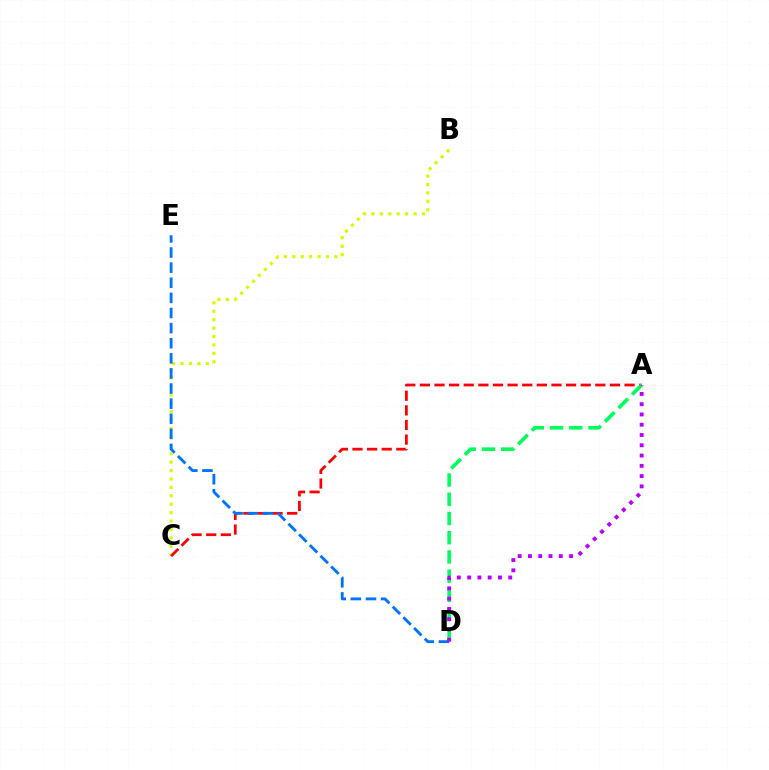{('B', 'C'): [{'color': '#d1ff00', 'line_style': 'dotted', 'thickness': 2.29}], ('A', 'C'): [{'color': '#ff0000', 'line_style': 'dashed', 'thickness': 1.99}], ('A', 'D'): [{'color': '#00ff5c', 'line_style': 'dashed', 'thickness': 2.61}, {'color': '#b900ff', 'line_style': 'dotted', 'thickness': 2.79}], ('D', 'E'): [{'color': '#0074ff', 'line_style': 'dashed', 'thickness': 2.05}]}